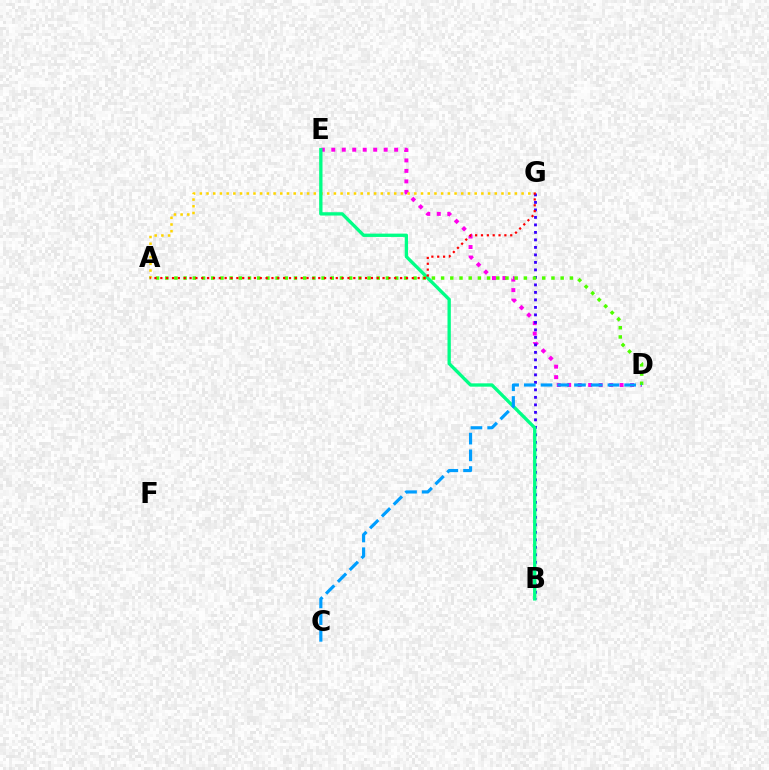{('D', 'E'): [{'color': '#ff00ed', 'line_style': 'dotted', 'thickness': 2.85}], ('A', 'G'): [{'color': '#ffd500', 'line_style': 'dotted', 'thickness': 1.82}, {'color': '#ff0000', 'line_style': 'dotted', 'thickness': 1.59}], ('B', 'G'): [{'color': '#3700ff', 'line_style': 'dotted', 'thickness': 2.04}], ('B', 'E'): [{'color': '#00ff86', 'line_style': 'solid', 'thickness': 2.4}], ('A', 'D'): [{'color': '#4fff00', 'line_style': 'dotted', 'thickness': 2.5}], ('C', 'D'): [{'color': '#009eff', 'line_style': 'dashed', 'thickness': 2.27}]}